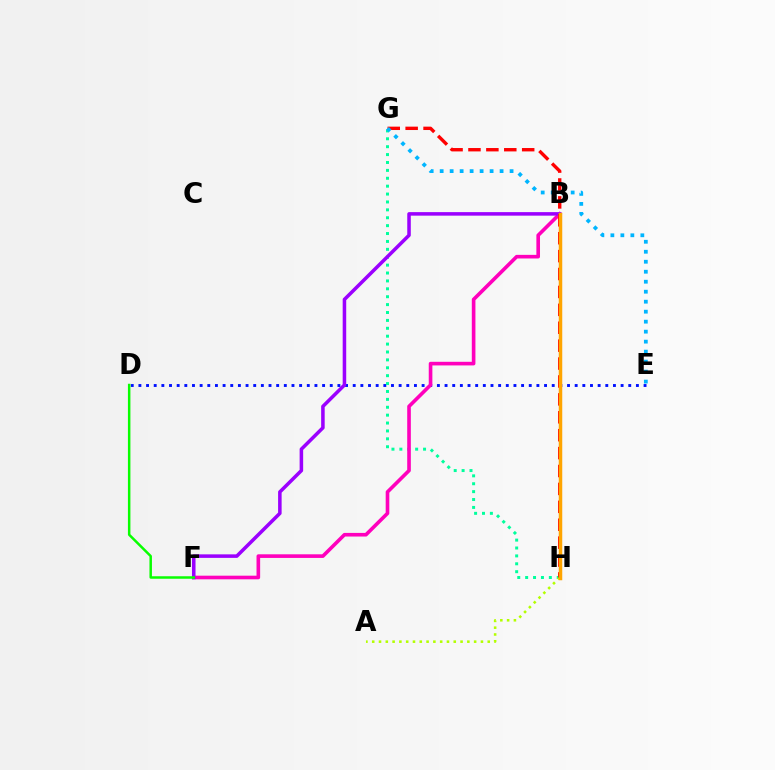{('D', 'E'): [{'color': '#0010ff', 'line_style': 'dotted', 'thickness': 2.08}], ('G', 'H'): [{'color': '#00ff9d', 'line_style': 'dotted', 'thickness': 2.15}, {'color': '#ff0000', 'line_style': 'dashed', 'thickness': 2.43}], ('B', 'F'): [{'color': '#ff00bd', 'line_style': 'solid', 'thickness': 2.61}, {'color': '#9b00ff', 'line_style': 'solid', 'thickness': 2.54}], ('A', 'H'): [{'color': '#b3ff00', 'line_style': 'dotted', 'thickness': 1.85}], ('D', 'F'): [{'color': '#08ff00', 'line_style': 'solid', 'thickness': 1.79}], ('B', 'H'): [{'color': '#ffa500', 'line_style': 'solid', 'thickness': 2.51}], ('E', 'G'): [{'color': '#00b5ff', 'line_style': 'dotted', 'thickness': 2.71}]}